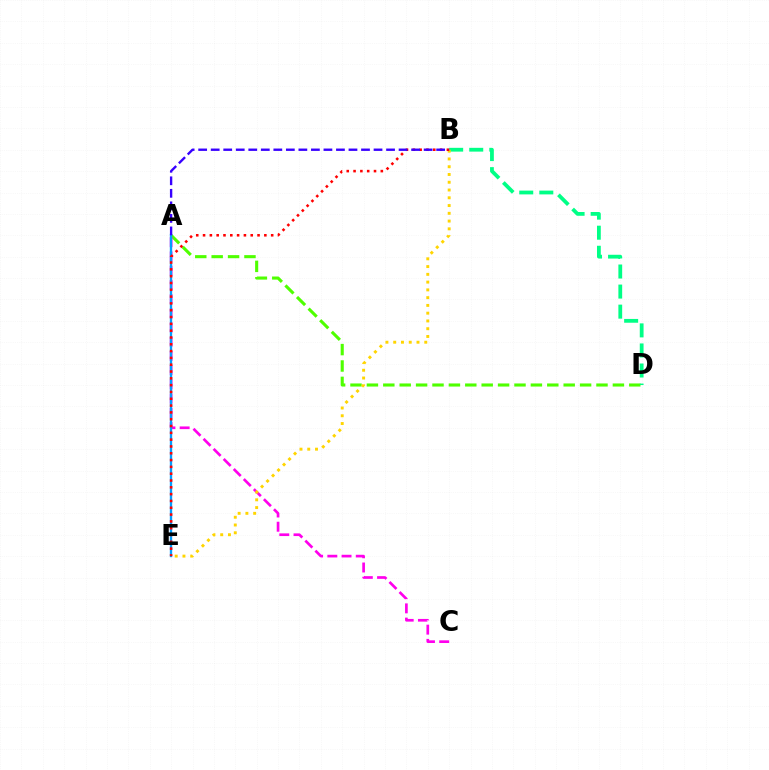{('A', 'D'): [{'color': '#4fff00', 'line_style': 'dashed', 'thickness': 2.23}], ('A', 'C'): [{'color': '#ff00ed', 'line_style': 'dashed', 'thickness': 1.93}], ('A', 'E'): [{'color': '#009eff', 'line_style': 'solid', 'thickness': 1.69}], ('B', 'D'): [{'color': '#00ff86', 'line_style': 'dashed', 'thickness': 2.73}], ('B', 'E'): [{'color': '#ffd500', 'line_style': 'dotted', 'thickness': 2.11}, {'color': '#ff0000', 'line_style': 'dotted', 'thickness': 1.85}], ('A', 'B'): [{'color': '#3700ff', 'line_style': 'dashed', 'thickness': 1.7}]}